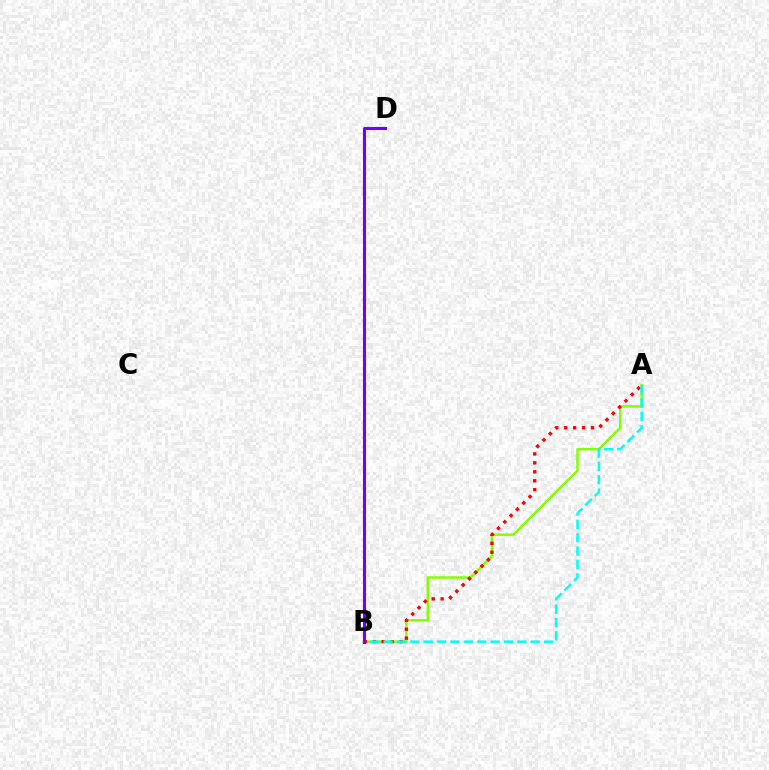{('A', 'B'): [{'color': '#84ff00', 'line_style': 'solid', 'thickness': 1.78}, {'color': '#ff0000', 'line_style': 'dotted', 'thickness': 2.42}, {'color': '#00fff6', 'line_style': 'dashed', 'thickness': 1.82}], ('B', 'D'): [{'color': '#7200ff', 'line_style': 'solid', 'thickness': 2.21}]}